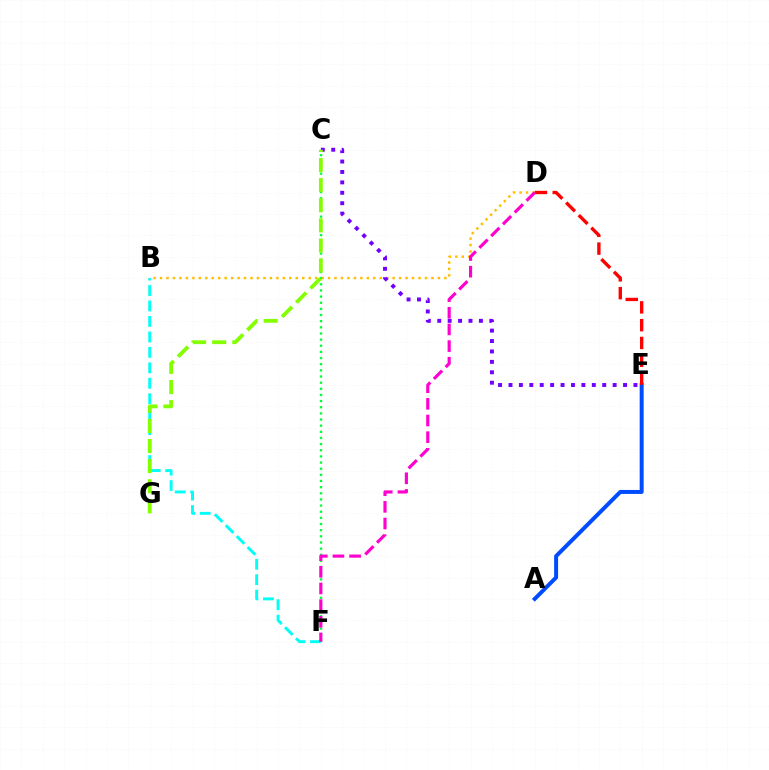{('B', 'D'): [{'color': '#ffbd00', 'line_style': 'dotted', 'thickness': 1.76}], ('A', 'E'): [{'color': '#004bff', 'line_style': 'solid', 'thickness': 2.86}], ('C', 'E'): [{'color': '#7200ff', 'line_style': 'dotted', 'thickness': 2.83}], ('B', 'F'): [{'color': '#00fff6', 'line_style': 'dashed', 'thickness': 2.1}], ('C', 'F'): [{'color': '#00ff39', 'line_style': 'dotted', 'thickness': 1.67}], ('C', 'G'): [{'color': '#84ff00', 'line_style': 'dashed', 'thickness': 2.73}], ('D', 'E'): [{'color': '#ff0000', 'line_style': 'dashed', 'thickness': 2.42}], ('D', 'F'): [{'color': '#ff00cf', 'line_style': 'dashed', 'thickness': 2.26}]}